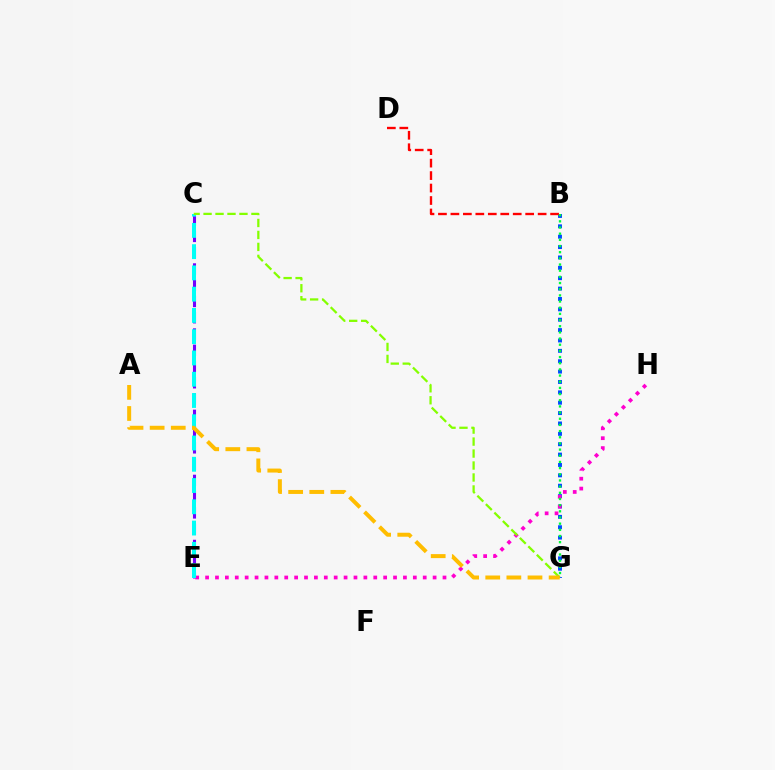{('B', 'G'): [{'color': '#004bff', 'line_style': 'dotted', 'thickness': 2.82}, {'color': '#00ff39', 'line_style': 'dotted', 'thickness': 1.68}], ('C', 'E'): [{'color': '#7200ff', 'line_style': 'dashed', 'thickness': 2.21}, {'color': '#00fff6', 'line_style': 'dashed', 'thickness': 2.89}], ('E', 'H'): [{'color': '#ff00cf', 'line_style': 'dotted', 'thickness': 2.69}], ('B', 'D'): [{'color': '#ff0000', 'line_style': 'dashed', 'thickness': 1.69}], ('C', 'G'): [{'color': '#84ff00', 'line_style': 'dashed', 'thickness': 1.63}], ('A', 'G'): [{'color': '#ffbd00', 'line_style': 'dashed', 'thickness': 2.87}]}